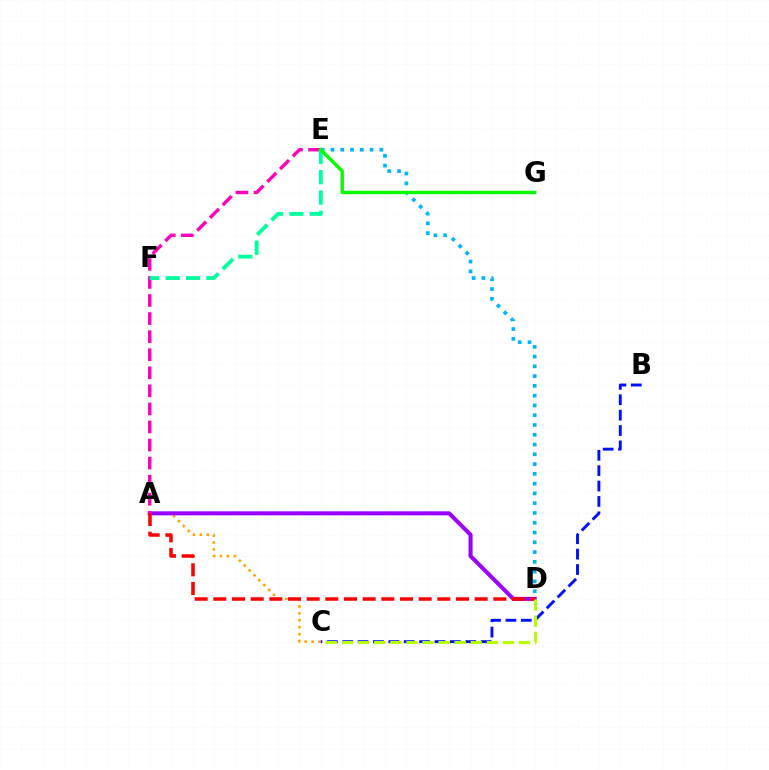{('A', 'C'): [{'color': '#ffa500', 'line_style': 'dotted', 'thickness': 1.88}], ('A', 'D'): [{'color': '#9b00ff', 'line_style': 'solid', 'thickness': 2.9}, {'color': '#ff0000', 'line_style': 'dashed', 'thickness': 2.54}], ('B', 'C'): [{'color': '#0010ff', 'line_style': 'dashed', 'thickness': 2.09}], ('A', 'E'): [{'color': '#ff00bd', 'line_style': 'dashed', 'thickness': 2.45}], ('E', 'F'): [{'color': '#00ff9d', 'line_style': 'dashed', 'thickness': 2.77}], ('C', 'D'): [{'color': '#b3ff00', 'line_style': 'dashed', 'thickness': 2.19}], ('D', 'E'): [{'color': '#00b5ff', 'line_style': 'dotted', 'thickness': 2.66}], ('E', 'G'): [{'color': '#08ff00', 'line_style': 'solid', 'thickness': 2.45}]}